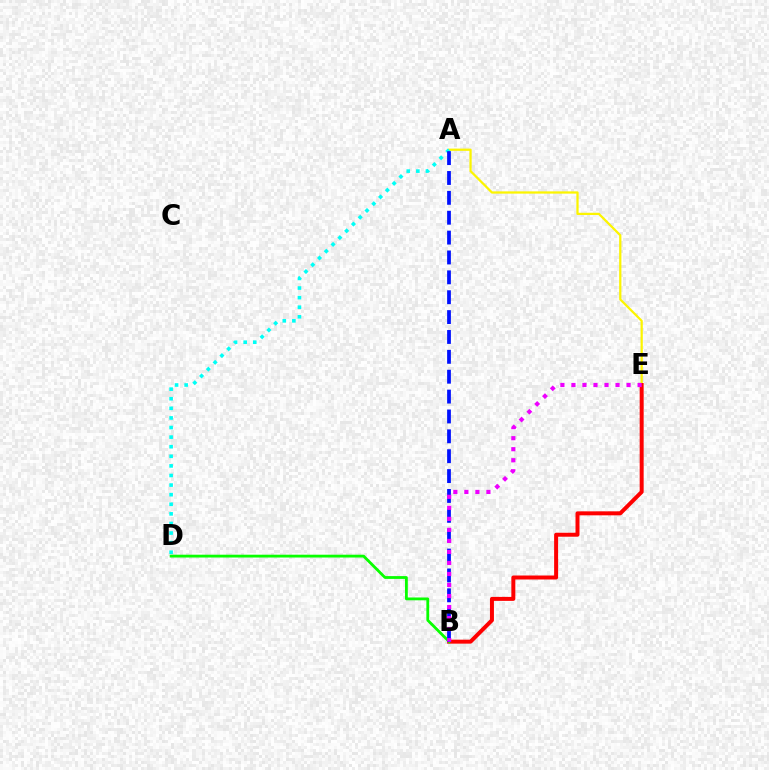{('A', 'E'): [{'color': '#fcf500', 'line_style': 'solid', 'thickness': 1.62}], ('B', 'E'): [{'color': '#ff0000', 'line_style': 'solid', 'thickness': 2.87}, {'color': '#ee00ff', 'line_style': 'dotted', 'thickness': 3.0}], ('B', 'D'): [{'color': '#08ff00', 'line_style': 'solid', 'thickness': 2.02}], ('A', 'D'): [{'color': '#00fff6', 'line_style': 'dotted', 'thickness': 2.61}], ('A', 'B'): [{'color': '#0010ff', 'line_style': 'dashed', 'thickness': 2.7}]}